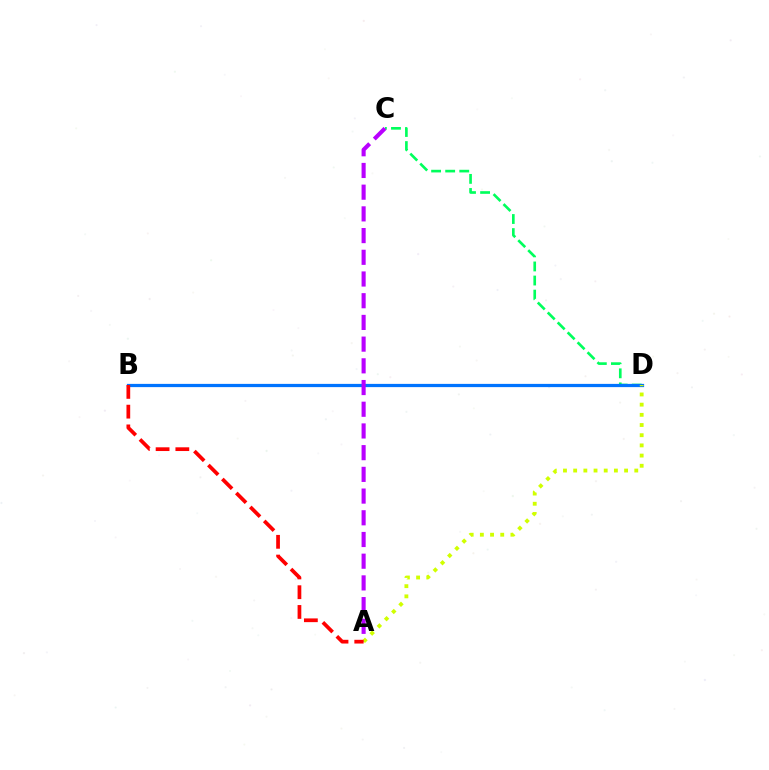{('C', 'D'): [{'color': '#00ff5c', 'line_style': 'dashed', 'thickness': 1.91}], ('B', 'D'): [{'color': '#0074ff', 'line_style': 'solid', 'thickness': 2.33}], ('A', 'C'): [{'color': '#b900ff', 'line_style': 'dashed', 'thickness': 2.95}], ('A', 'D'): [{'color': '#d1ff00', 'line_style': 'dotted', 'thickness': 2.77}], ('A', 'B'): [{'color': '#ff0000', 'line_style': 'dashed', 'thickness': 2.68}]}